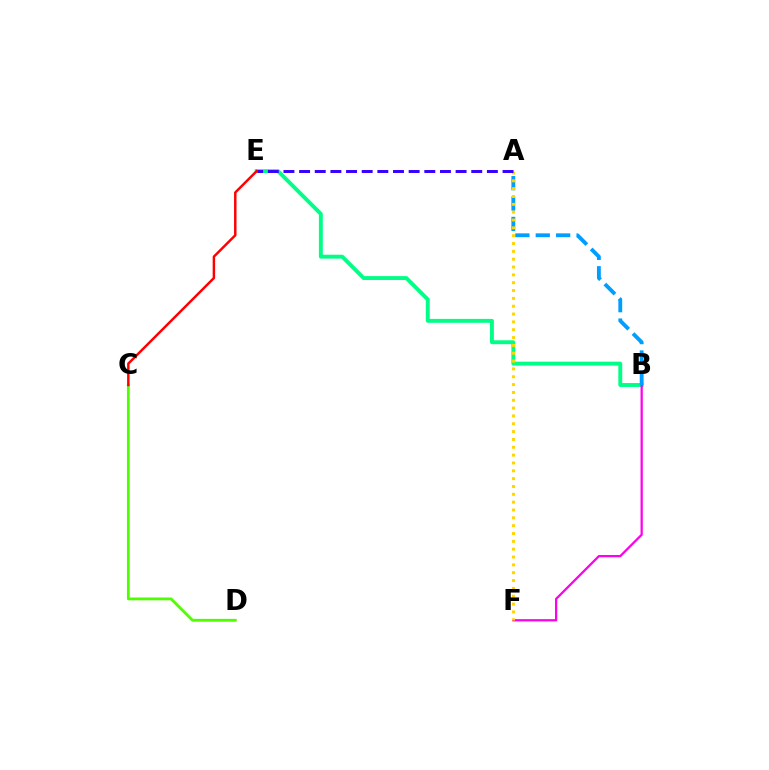{('B', 'E'): [{'color': '#00ff86', 'line_style': 'solid', 'thickness': 2.8}], ('B', 'F'): [{'color': '#ff00ed', 'line_style': 'solid', 'thickness': 1.62}], ('C', 'D'): [{'color': '#4fff00', 'line_style': 'solid', 'thickness': 2.02}], ('A', 'B'): [{'color': '#009eff', 'line_style': 'dashed', 'thickness': 2.77}], ('C', 'E'): [{'color': '#ff0000', 'line_style': 'solid', 'thickness': 1.77}], ('A', 'F'): [{'color': '#ffd500', 'line_style': 'dotted', 'thickness': 2.13}], ('A', 'E'): [{'color': '#3700ff', 'line_style': 'dashed', 'thickness': 2.13}]}